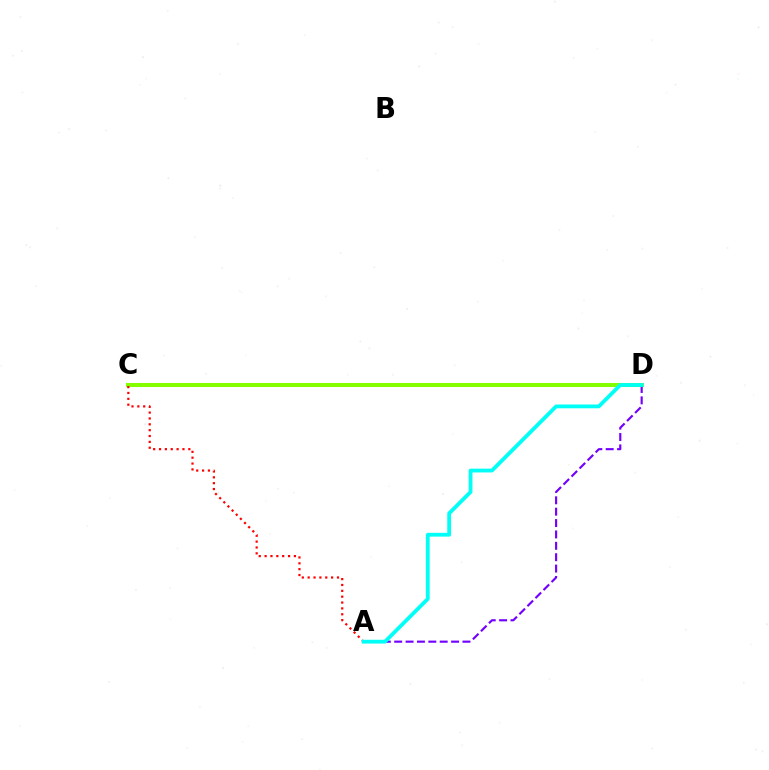{('C', 'D'): [{'color': '#84ff00', 'line_style': 'solid', 'thickness': 2.9}], ('A', 'D'): [{'color': '#7200ff', 'line_style': 'dashed', 'thickness': 1.55}, {'color': '#00fff6', 'line_style': 'solid', 'thickness': 2.73}], ('A', 'C'): [{'color': '#ff0000', 'line_style': 'dotted', 'thickness': 1.59}]}